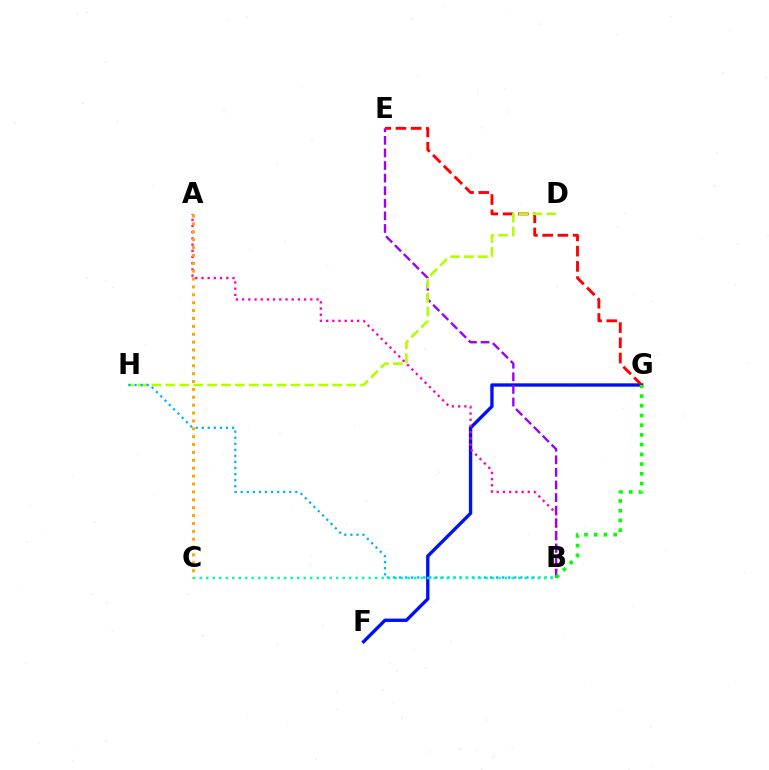{('F', 'G'): [{'color': '#0010ff', 'line_style': 'solid', 'thickness': 2.41}], ('A', 'B'): [{'color': '#ff00bd', 'line_style': 'dotted', 'thickness': 1.68}], ('E', 'G'): [{'color': '#ff0000', 'line_style': 'dashed', 'thickness': 2.07}], ('B', 'E'): [{'color': '#9b00ff', 'line_style': 'dashed', 'thickness': 1.71}], ('B', 'G'): [{'color': '#08ff00', 'line_style': 'dotted', 'thickness': 2.64}], ('A', 'C'): [{'color': '#ffa500', 'line_style': 'dotted', 'thickness': 2.14}], ('D', 'H'): [{'color': '#b3ff00', 'line_style': 'dashed', 'thickness': 1.89}], ('B', 'H'): [{'color': '#00b5ff', 'line_style': 'dotted', 'thickness': 1.65}], ('B', 'C'): [{'color': '#00ff9d', 'line_style': 'dotted', 'thickness': 1.77}]}